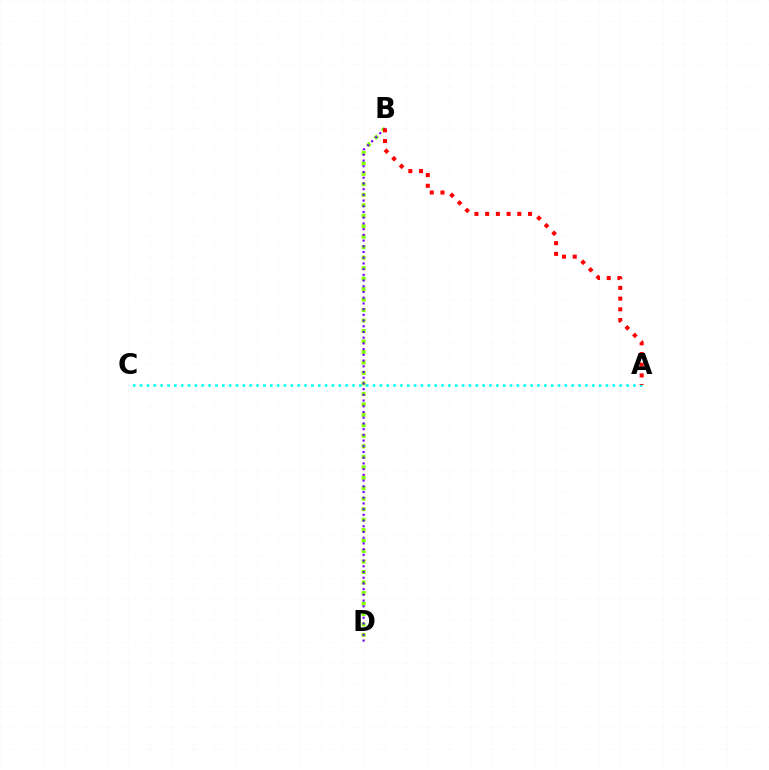{('B', 'D'): [{'color': '#84ff00', 'line_style': 'dotted', 'thickness': 2.85}, {'color': '#7200ff', 'line_style': 'dotted', 'thickness': 1.55}], ('A', 'C'): [{'color': '#00fff6', 'line_style': 'dotted', 'thickness': 1.86}], ('A', 'B'): [{'color': '#ff0000', 'line_style': 'dotted', 'thickness': 2.91}]}